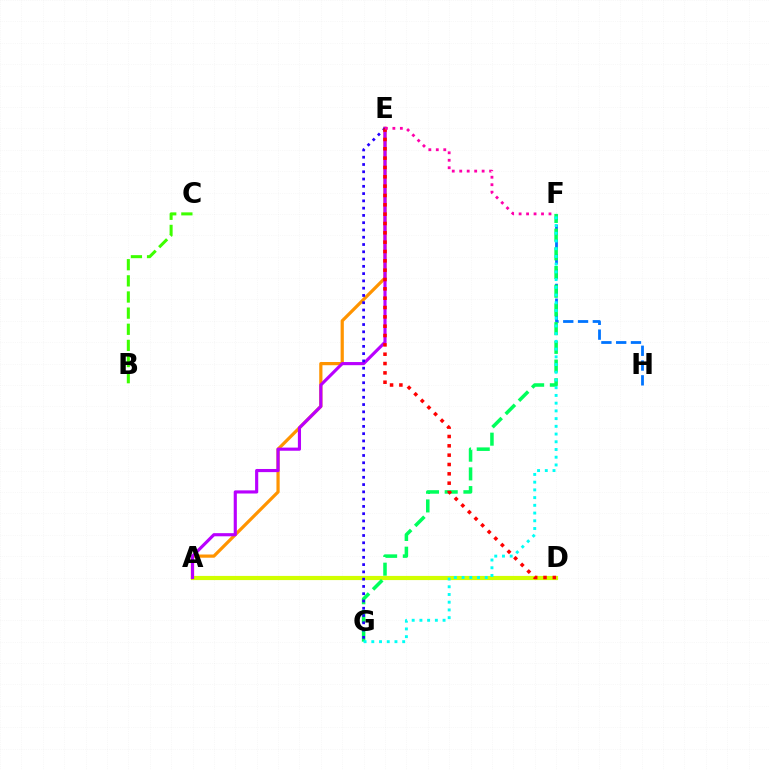{('B', 'C'): [{'color': '#3dff00', 'line_style': 'dashed', 'thickness': 2.19}], ('A', 'D'): [{'color': '#d1ff00', 'line_style': 'solid', 'thickness': 3.0}], ('F', 'H'): [{'color': '#0074ff', 'line_style': 'dashed', 'thickness': 2.01}], ('A', 'E'): [{'color': '#ff9400', 'line_style': 'solid', 'thickness': 2.31}, {'color': '#b900ff', 'line_style': 'solid', 'thickness': 2.26}], ('F', 'G'): [{'color': '#00ff5c', 'line_style': 'dashed', 'thickness': 2.54}, {'color': '#00fff6', 'line_style': 'dotted', 'thickness': 2.1}], ('E', 'G'): [{'color': '#2500ff', 'line_style': 'dotted', 'thickness': 1.98}], ('D', 'E'): [{'color': '#ff0000', 'line_style': 'dotted', 'thickness': 2.54}], ('E', 'F'): [{'color': '#ff00ac', 'line_style': 'dotted', 'thickness': 2.03}]}